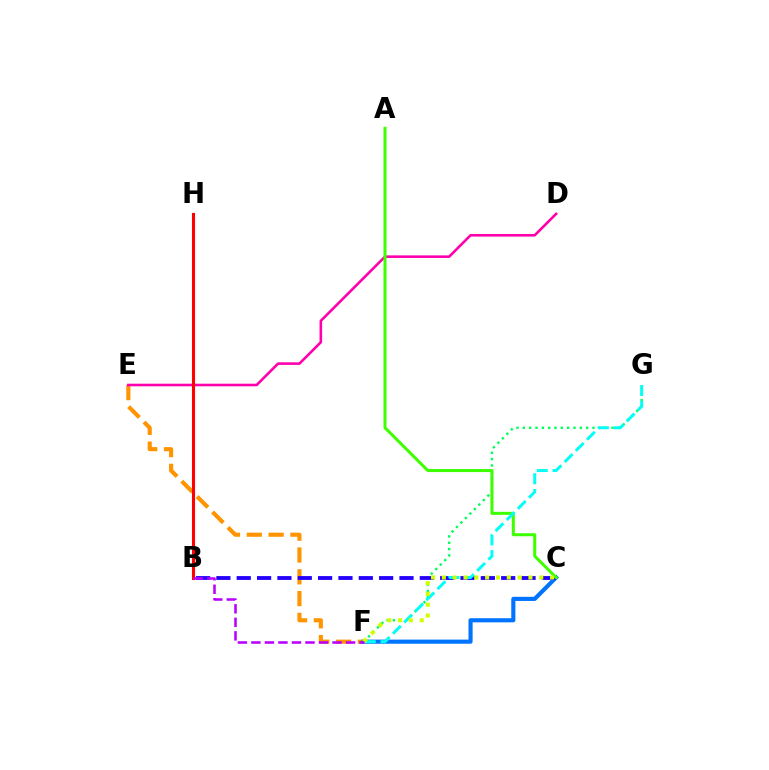{('E', 'F'): [{'color': '#ff9400', 'line_style': 'dashed', 'thickness': 2.96}], ('D', 'E'): [{'color': '#ff00ac', 'line_style': 'solid', 'thickness': 1.87}], ('C', 'F'): [{'color': '#0074ff', 'line_style': 'solid', 'thickness': 2.97}, {'color': '#d1ff00', 'line_style': 'dotted', 'thickness': 2.94}], ('B', 'H'): [{'color': '#ff0000', 'line_style': 'solid', 'thickness': 2.22}], ('F', 'G'): [{'color': '#00ff5c', 'line_style': 'dotted', 'thickness': 1.72}, {'color': '#00fff6', 'line_style': 'dashed', 'thickness': 2.14}], ('B', 'C'): [{'color': '#2500ff', 'line_style': 'dashed', 'thickness': 2.76}], ('A', 'C'): [{'color': '#3dff00', 'line_style': 'solid', 'thickness': 2.18}], ('B', 'F'): [{'color': '#b900ff', 'line_style': 'dashed', 'thickness': 1.84}]}